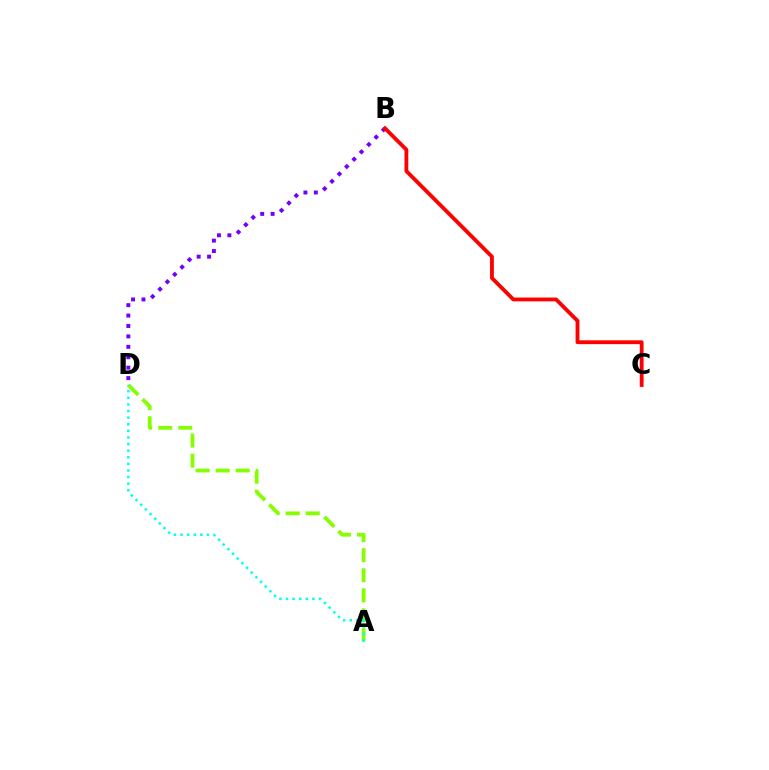{('B', 'D'): [{'color': '#7200ff', 'line_style': 'dotted', 'thickness': 2.83}], ('A', 'D'): [{'color': '#84ff00', 'line_style': 'dashed', 'thickness': 2.72}, {'color': '#00fff6', 'line_style': 'dotted', 'thickness': 1.79}], ('B', 'C'): [{'color': '#ff0000', 'line_style': 'solid', 'thickness': 2.75}]}